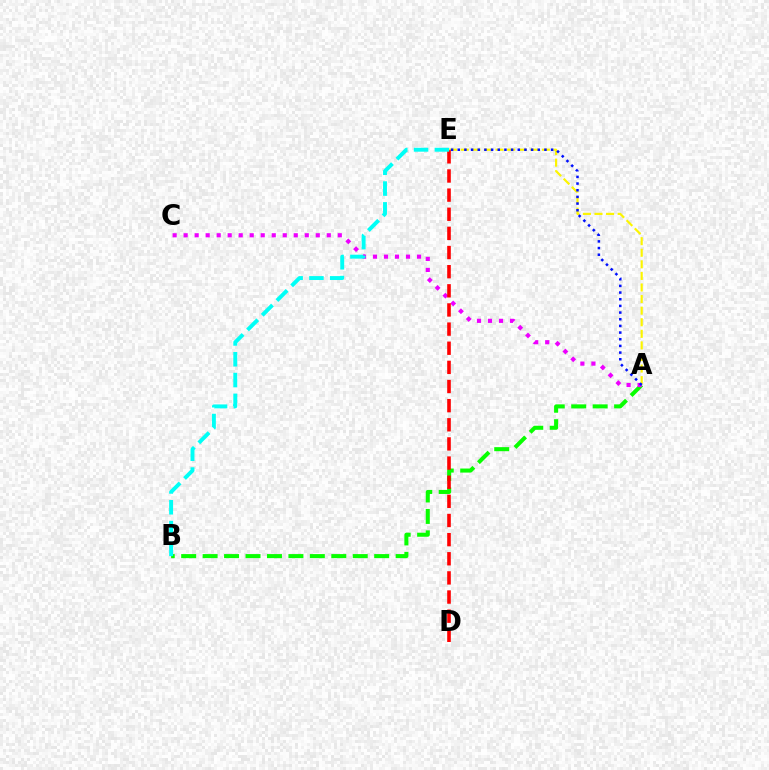{('A', 'B'): [{'color': '#08ff00', 'line_style': 'dashed', 'thickness': 2.91}], ('A', 'C'): [{'color': '#ee00ff', 'line_style': 'dotted', 'thickness': 2.99}], ('A', 'E'): [{'color': '#fcf500', 'line_style': 'dashed', 'thickness': 1.57}, {'color': '#0010ff', 'line_style': 'dotted', 'thickness': 1.81}], ('D', 'E'): [{'color': '#ff0000', 'line_style': 'dashed', 'thickness': 2.6}], ('B', 'E'): [{'color': '#00fff6', 'line_style': 'dashed', 'thickness': 2.82}]}